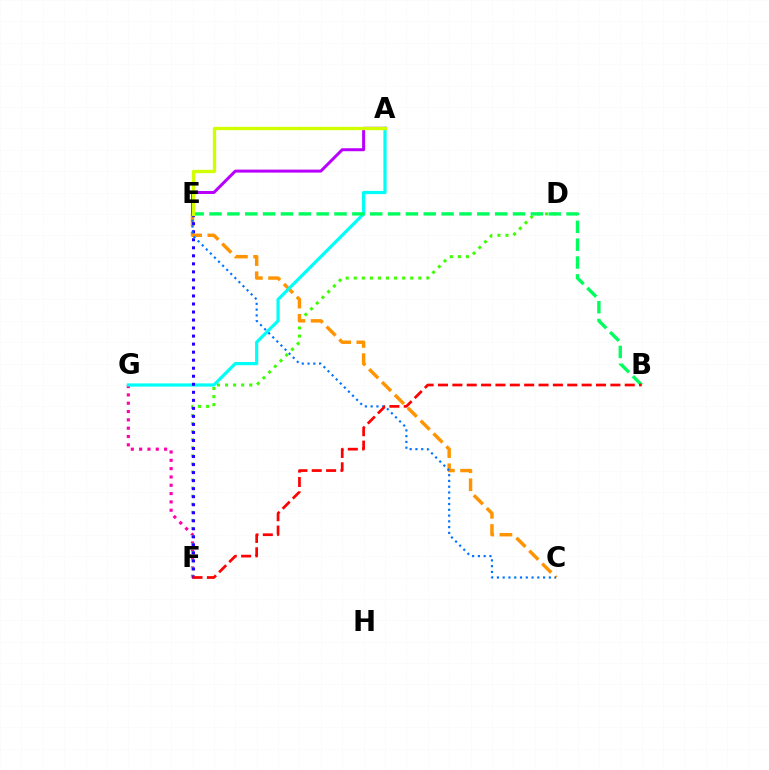{('F', 'G'): [{'color': '#ff00ac', 'line_style': 'dotted', 'thickness': 2.26}], ('D', 'F'): [{'color': '#3dff00', 'line_style': 'dotted', 'thickness': 2.19}], ('C', 'E'): [{'color': '#ff9400', 'line_style': 'dashed', 'thickness': 2.47}, {'color': '#0074ff', 'line_style': 'dotted', 'thickness': 1.57}], ('A', 'G'): [{'color': '#00fff6', 'line_style': 'solid', 'thickness': 2.31}], ('A', 'E'): [{'color': '#b900ff', 'line_style': 'solid', 'thickness': 2.16}, {'color': '#d1ff00', 'line_style': 'solid', 'thickness': 2.4}], ('E', 'F'): [{'color': '#2500ff', 'line_style': 'dotted', 'thickness': 2.18}], ('B', 'E'): [{'color': '#00ff5c', 'line_style': 'dashed', 'thickness': 2.43}], ('B', 'F'): [{'color': '#ff0000', 'line_style': 'dashed', 'thickness': 1.95}]}